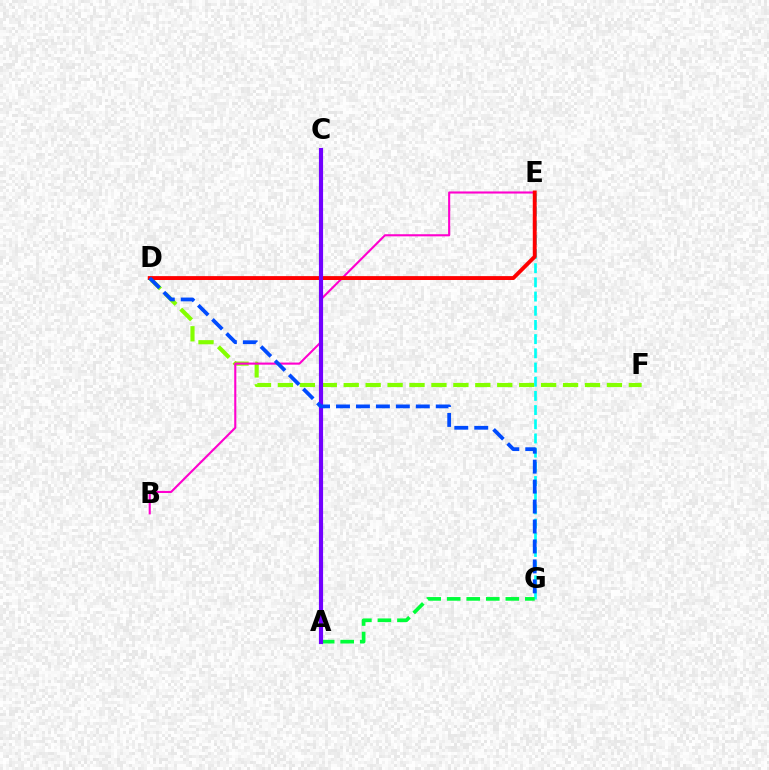{('D', 'F'): [{'color': '#84ff00', 'line_style': 'dashed', 'thickness': 2.98}], ('B', 'E'): [{'color': '#ff00cf', 'line_style': 'solid', 'thickness': 1.52}], ('E', 'G'): [{'color': '#00fff6', 'line_style': 'dashed', 'thickness': 1.93}], ('D', 'E'): [{'color': '#ff0000', 'line_style': 'solid', 'thickness': 2.8}], ('A', 'C'): [{'color': '#ffbd00', 'line_style': 'dashed', 'thickness': 2.66}, {'color': '#7200ff', 'line_style': 'solid', 'thickness': 2.99}], ('A', 'G'): [{'color': '#00ff39', 'line_style': 'dashed', 'thickness': 2.65}], ('D', 'G'): [{'color': '#004bff', 'line_style': 'dashed', 'thickness': 2.71}]}